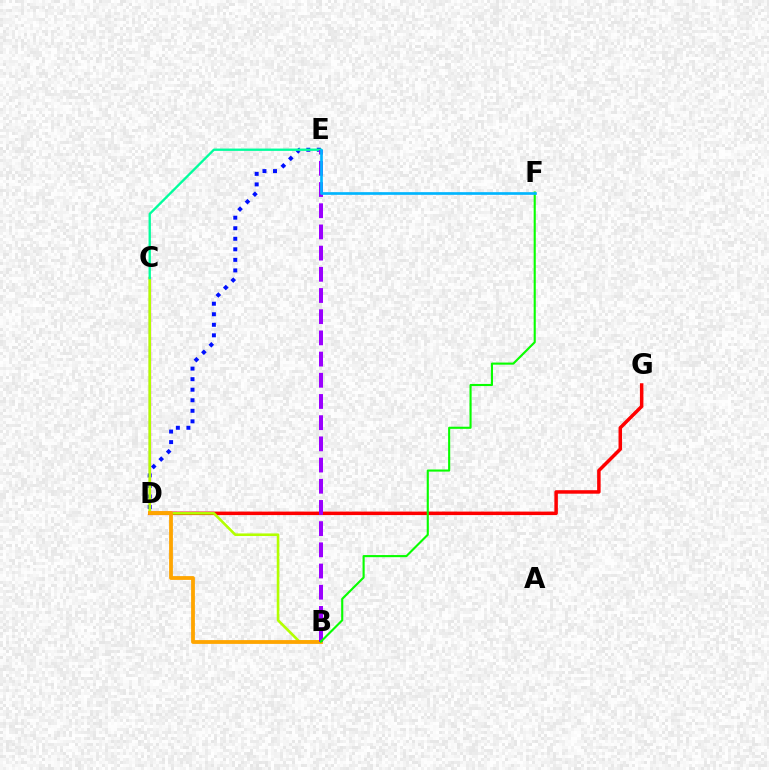{('D', 'E'): [{'color': '#0010ff', 'line_style': 'dotted', 'thickness': 2.86}], ('C', 'D'): [{'color': '#ff00bd', 'line_style': 'solid', 'thickness': 1.62}], ('D', 'G'): [{'color': '#ff0000', 'line_style': 'solid', 'thickness': 2.52}], ('B', 'C'): [{'color': '#b3ff00', 'line_style': 'solid', 'thickness': 1.87}], ('C', 'E'): [{'color': '#00ff9d', 'line_style': 'solid', 'thickness': 1.68}], ('B', 'D'): [{'color': '#ffa500', 'line_style': 'solid', 'thickness': 2.74}], ('B', 'E'): [{'color': '#9b00ff', 'line_style': 'dashed', 'thickness': 2.88}], ('B', 'F'): [{'color': '#08ff00', 'line_style': 'solid', 'thickness': 1.53}], ('E', 'F'): [{'color': '#00b5ff', 'line_style': 'solid', 'thickness': 1.93}]}